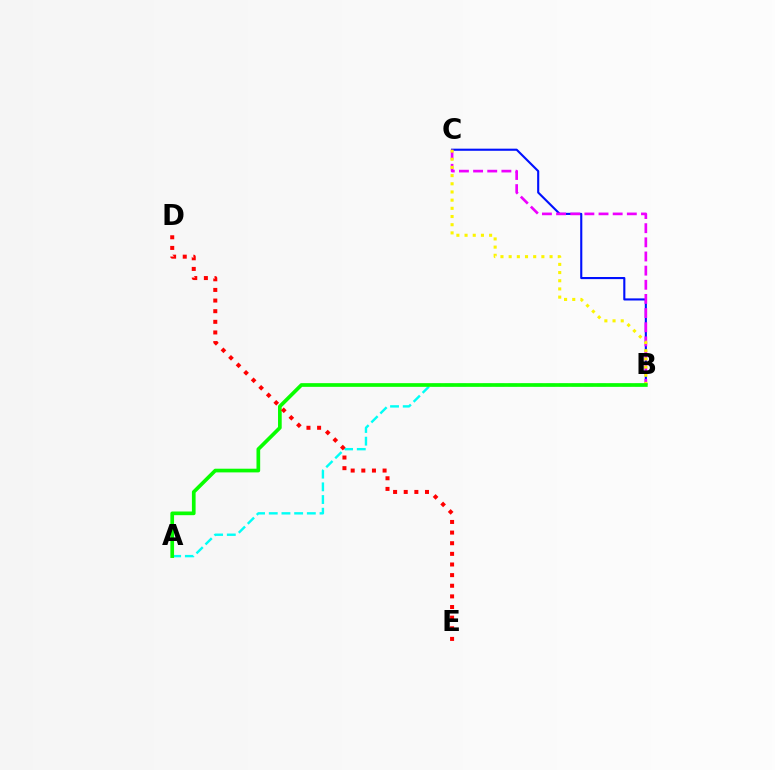{('B', 'C'): [{'color': '#0010ff', 'line_style': 'solid', 'thickness': 1.52}, {'color': '#ee00ff', 'line_style': 'dashed', 'thickness': 1.92}, {'color': '#fcf500', 'line_style': 'dotted', 'thickness': 2.22}], ('A', 'B'): [{'color': '#00fff6', 'line_style': 'dashed', 'thickness': 1.72}, {'color': '#08ff00', 'line_style': 'solid', 'thickness': 2.65}], ('D', 'E'): [{'color': '#ff0000', 'line_style': 'dotted', 'thickness': 2.89}]}